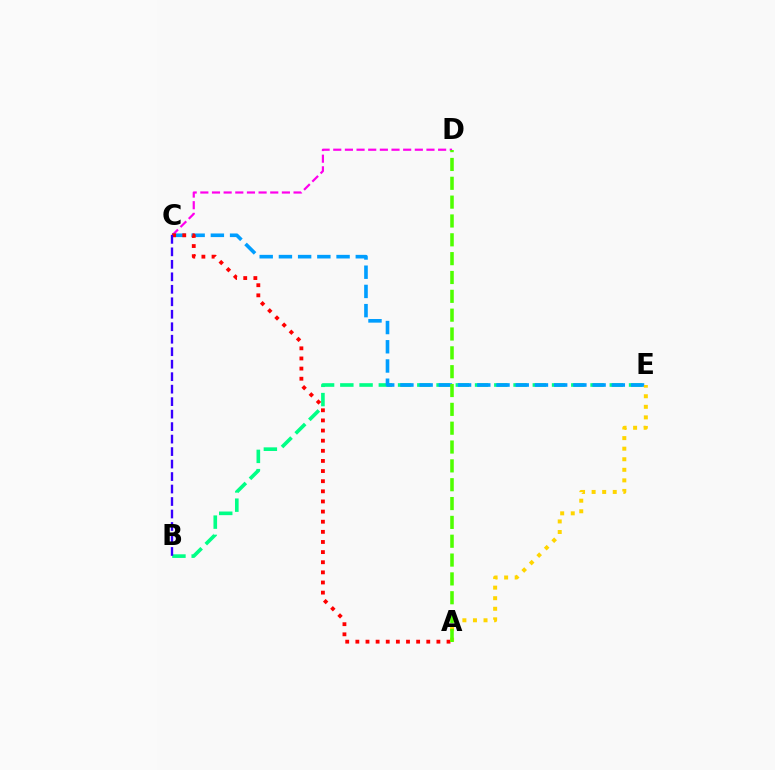{('B', 'E'): [{'color': '#00ff86', 'line_style': 'dashed', 'thickness': 2.61}], ('C', 'D'): [{'color': '#ff00ed', 'line_style': 'dashed', 'thickness': 1.58}], ('C', 'E'): [{'color': '#009eff', 'line_style': 'dashed', 'thickness': 2.61}], ('A', 'C'): [{'color': '#ff0000', 'line_style': 'dotted', 'thickness': 2.75}], ('A', 'E'): [{'color': '#ffd500', 'line_style': 'dotted', 'thickness': 2.87}], ('A', 'D'): [{'color': '#4fff00', 'line_style': 'dashed', 'thickness': 2.56}], ('B', 'C'): [{'color': '#3700ff', 'line_style': 'dashed', 'thickness': 1.7}]}